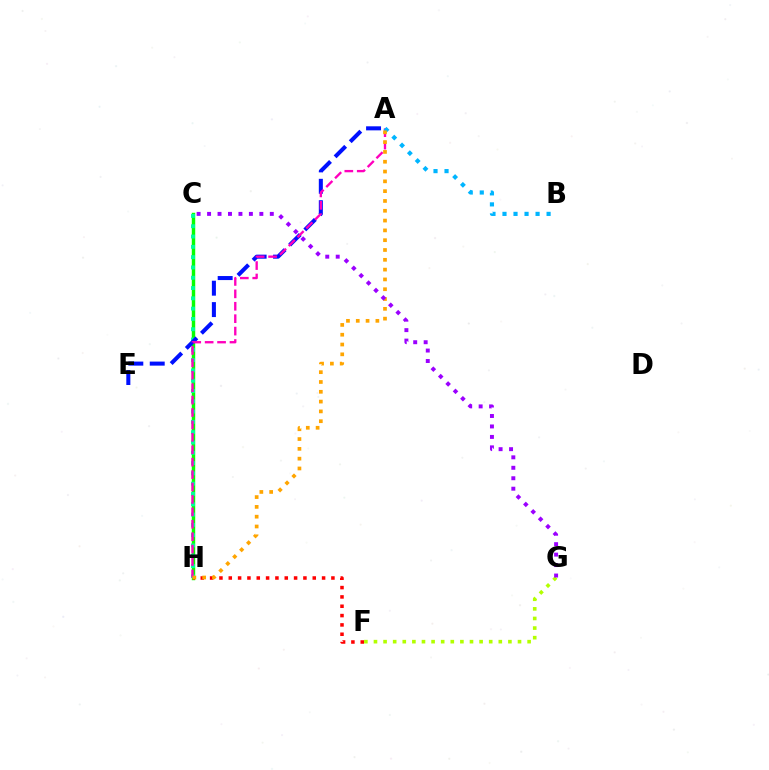{('C', 'H'): [{'color': '#08ff00', 'line_style': 'solid', 'thickness': 2.47}, {'color': '#00ff9d', 'line_style': 'dotted', 'thickness': 2.8}], ('F', 'G'): [{'color': '#b3ff00', 'line_style': 'dotted', 'thickness': 2.61}], ('A', 'E'): [{'color': '#0010ff', 'line_style': 'dashed', 'thickness': 2.91}], ('A', 'H'): [{'color': '#ff00bd', 'line_style': 'dashed', 'thickness': 1.69}, {'color': '#ffa500', 'line_style': 'dotted', 'thickness': 2.66}], ('F', 'H'): [{'color': '#ff0000', 'line_style': 'dotted', 'thickness': 2.54}], ('A', 'B'): [{'color': '#00b5ff', 'line_style': 'dotted', 'thickness': 3.0}], ('C', 'G'): [{'color': '#9b00ff', 'line_style': 'dotted', 'thickness': 2.84}]}